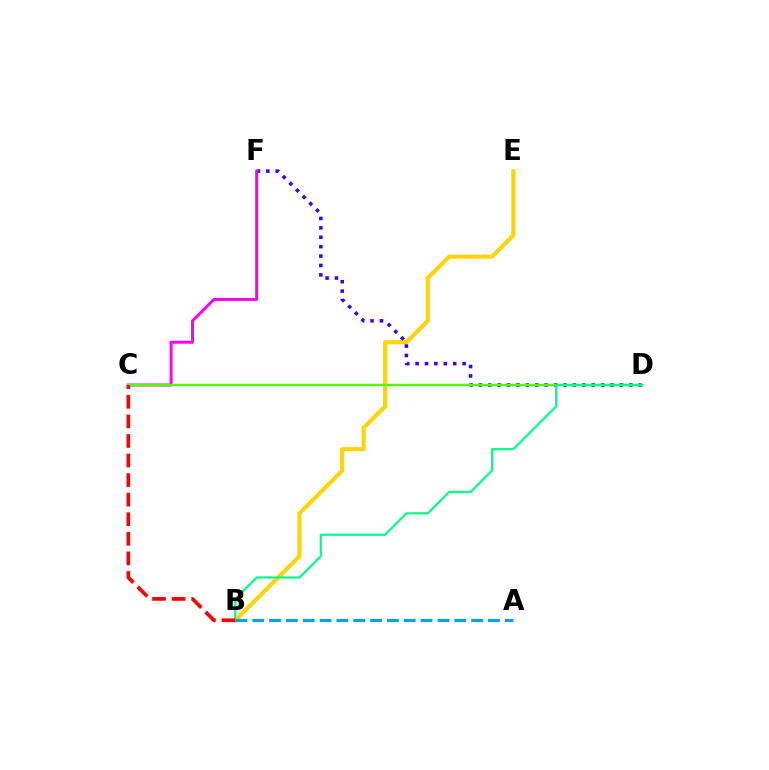{('B', 'E'): [{'color': '#ffd500', 'line_style': 'solid', 'thickness': 2.96}], ('D', 'F'): [{'color': '#3700ff', 'line_style': 'dotted', 'thickness': 2.56}], ('C', 'F'): [{'color': '#ff00ed', 'line_style': 'solid', 'thickness': 2.14}], ('A', 'B'): [{'color': '#009eff', 'line_style': 'dashed', 'thickness': 2.29}], ('C', 'D'): [{'color': '#4fff00', 'line_style': 'solid', 'thickness': 1.75}], ('B', 'D'): [{'color': '#00ff86', 'line_style': 'solid', 'thickness': 1.58}], ('B', 'C'): [{'color': '#ff0000', 'line_style': 'dashed', 'thickness': 2.66}]}